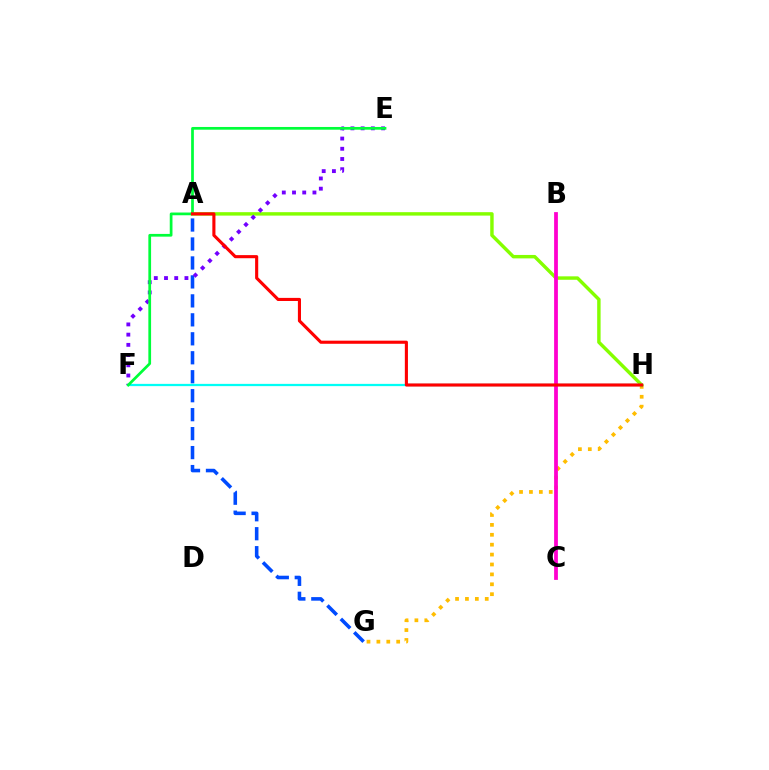{('G', 'H'): [{'color': '#ffbd00', 'line_style': 'dotted', 'thickness': 2.69}], ('A', 'H'): [{'color': '#84ff00', 'line_style': 'solid', 'thickness': 2.47}, {'color': '#ff0000', 'line_style': 'solid', 'thickness': 2.24}], ('A', 'G'): [{'color': '#004bff', 'line_style': 'dashed', 'thickness': 2.58}], ('F', 'H'): [{'color': '#00fff6', 'line_style': 'solid', 'thickness': 1.63}], ('E', 'F'): [{'color': '#7200ff', 'line_style': 'dotted', 'thickness': 2.78}, {'color': '#00ff39', 'line_style': 'solid', 'thickness': 1.97}], ('B', 'C'): [{'color': '#ff00cf', 'line_style': 'solid', 'thickness': 2.72}]}